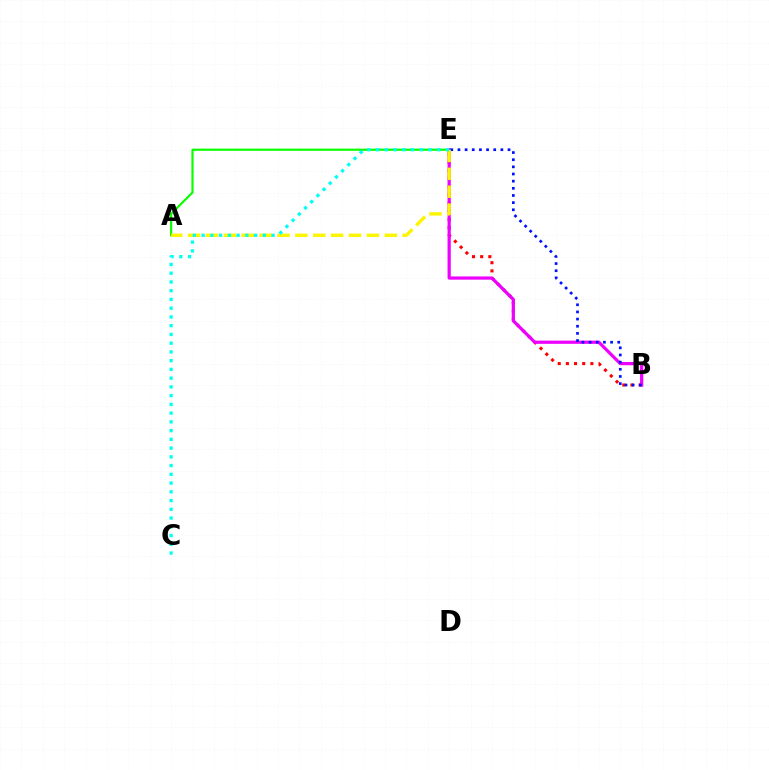{('B', 'E'): [{'color': '#ff0000', 'line_style': 'dotted', 'thickness': 2.22}, {'color': '#ee00ff', 'line_style': 'solid', 'thickness': 2.32}, {'color': '#0010ff', 'line_style': 'dotted', 'thickness': 1.94}], ('A', 'E'): [{'color': '#08ff00', 'line_style': 'solid', 'thickness': 1.57}, {'color': '#fcf500', 'line_style': 'dashed', 'thickness': 2.43}], ('C', 'E'): [{'color': '#00fff6', 'line_style': 'dotted', 'thickness': 2.38}]}